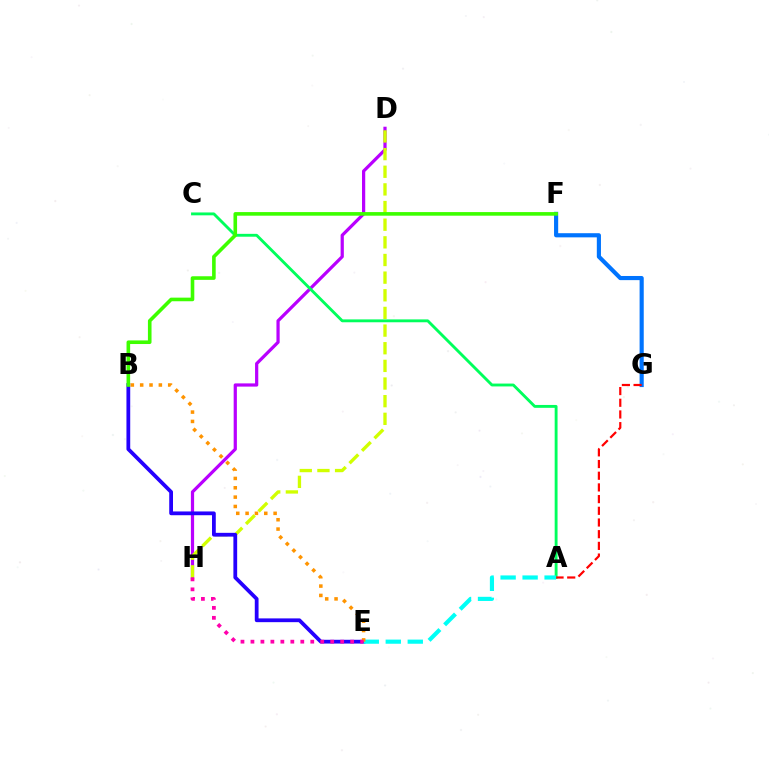{('D', 'H'): [{'color': '#b900ff', 'line_style': 'solid', 'thickness': 2.32}, {'color': '#d1ff00', 'line_style': 'dashed', 'thickness': 2.4}], ('A', 'C'): [{'color': '#00ff5c', 'line_style': 'solid', 'thickness': 2.06}], ('F', 'G'): [{'color': '#0074ff', 'line_style': 'solid', 'thickness': 2.98}], ('B', 'E'): [{'color': '#2500ff', 'line_style': 'solid', 'thickness': 2.71}, {'color': '#ff9400', 'line_style': 'dotted', 'thickness': 2.54}], ('A', 'G'): [{'color': '#ff0000', 'line_style': 'dashed', 'thickness': 1.59}], ('B', 'F'): [{'color': '#3dff00', 'line_style': 'solid', 'thickness': 2.6}], ('A', 'E'): [{'color': '#00fff6', 'line_style': 'dashed', 'thickness': 2.99}], ('E', 'H'): [{'color': '#ff00ac', 'line_style': 'dotted', 'thickness': 2.71}]}